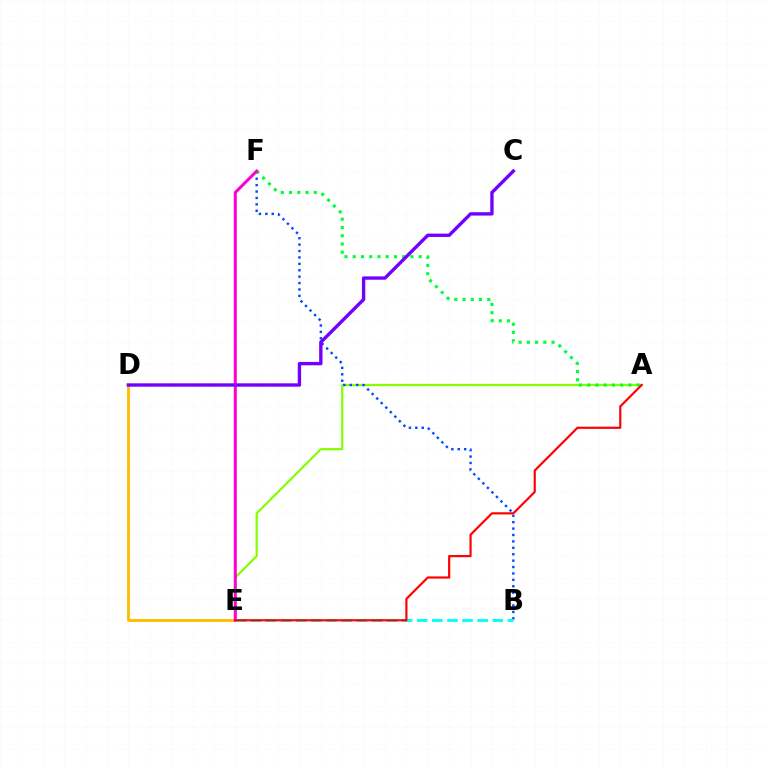{('D', 'E'): [{'color': '#ffbd00', 'line_style': 'solid', 'thickness': 2.07}], ('A', 'E'): [{'color': '#84ff00', 'line_style': 'solid', 'thickness': 1.59}, {'color': '#ff0000', 'line_style': 'solid', 'thickness': 1.57}], ('B', 'F'): [{'color': '#004bff', 'line_style': 'dotted', 'thickness': 1.74}], ('A', 'F'): [{'color': '#00ff39', 'line_style': 'dotted', 'thickness': 2.24}], ('E', 'F'): [{'color': '#ff00cf', 'line_style': 'solid', 'thickness': 2.2}], ('C', 'D'): [{'color': '#7200ff', 'line_style': 'solid', 'thickness': 2.43}], ('B', 'E'): [{'color': '#00fff6', 'line_style': 'dashed', 'thickness': 2.05}]}